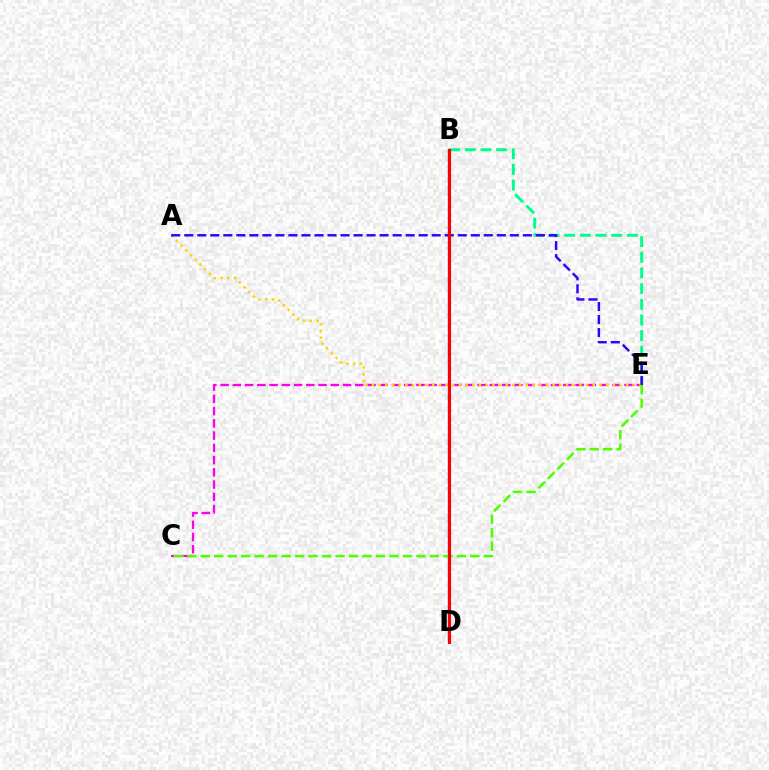{('B', 'D'): [{'color': '#009eff', 'line_style': 'solid', 'thickness': 1.74}, {'color': '#ff0000', 'line_style': 'solid', 'thickness': 2.24}], ('C', 'E'): [{'color': '#ff00ed', 'line_style': 'dashed', 'thickness': 1.66}, {'color': '#4fff00', 'line_style': 'dashed', 'thickness': 1.83}], ('B', 'E'): [{'color': '#00ff86', 'line_style': 'dashed', 'thickness': 2.13}], ('A', 'E'): [{'color': '#ffd500', 'line_style': 'dotted', 'thickness': 1.82}, {'color': '#3700ff', 'line_style': 'dashed', 'thickness': 1.77}]}